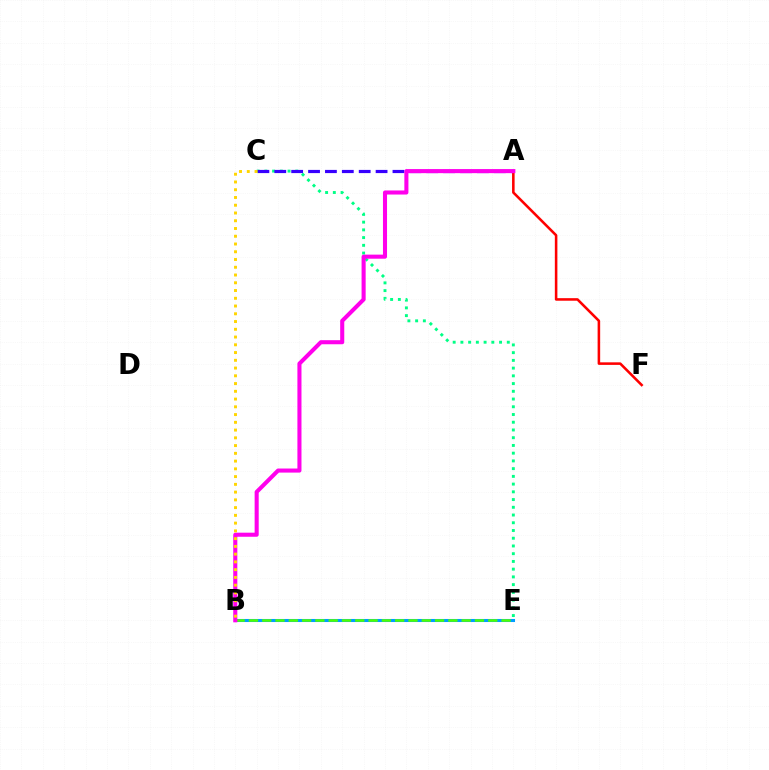{('A', 'F'): [{'color': '#ff0000', 'line_style': 'solid', 'thickness': 1.84}], ('C', 'E'): [{'color': '#00ff86', 'line_style': 'dotted', 'thickness': 2.1}], ('B', 'E'): [{'color': '#009eff', 'line_style': 'solid', 'thickness': 2.2}, {'color': '#4fff00', 'line_style': 'dashed', 'thickness': 1.81}], ('A', 'C'): [{'color': '#3700ff', 'line_style': 'dashed', 'thickness': 2.29}], ('A', 'B'): [{'color': '#ff00ed', 'line_style': 'solid', 'thickness': 2.93}], ('B', 'C'): [{'color': '#ffd500', 'line_style': 'dotted', 'thickness': 2.11}]}